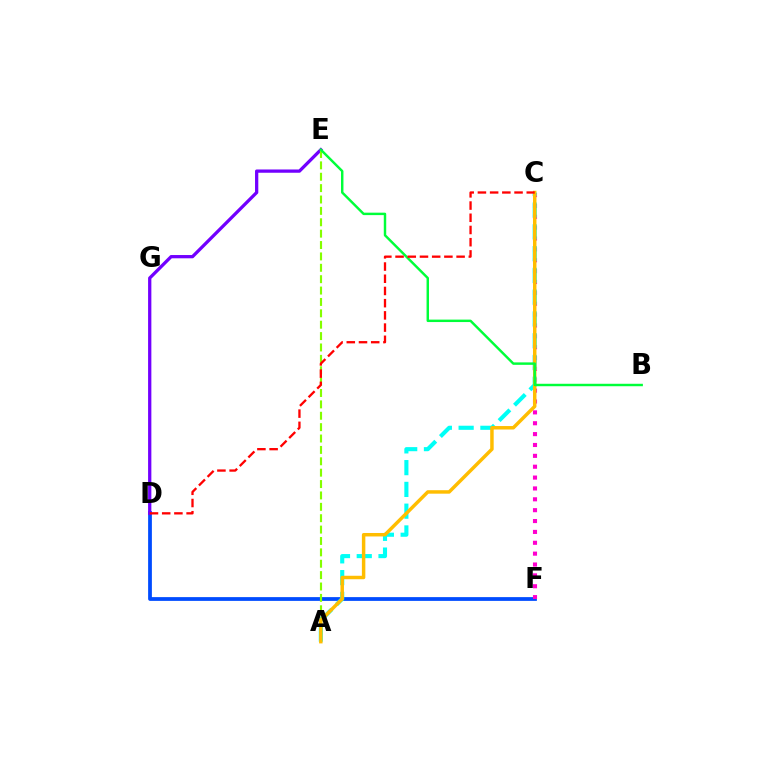{('D', 'F'): [{'color': '#004bff', 'line_style': 'solid', 'thickness': 2.71}], ('D', 'E'): [{'color': '#7200ff', 'line_style': 'solid', 'thickness': 2.36}], ('A', 'E'): [{'color': '#84ff00', 'line_style': 'dashed', 'thickness': 1.55}], ('C', 'F'): [{'color': '#ff00cf', 'line_style': 'dotted', 'thickness': 2.95}], ('A', 'C'): [{'color': '#00fff6', 'line_style': 'dashed', 'thickness': 2.96}, {'color': '#ffbd00', 'line_style': 'solid', 'thickness': 2.5}], ('B', 'E'): [{'color': '#00ff39', 'line_style': 'solid', 'thickness': 1.76}], ('C', 'D'): [{'color': '#ff0000', 'line_style': 'dashed', 'thickness': 1.66}]}